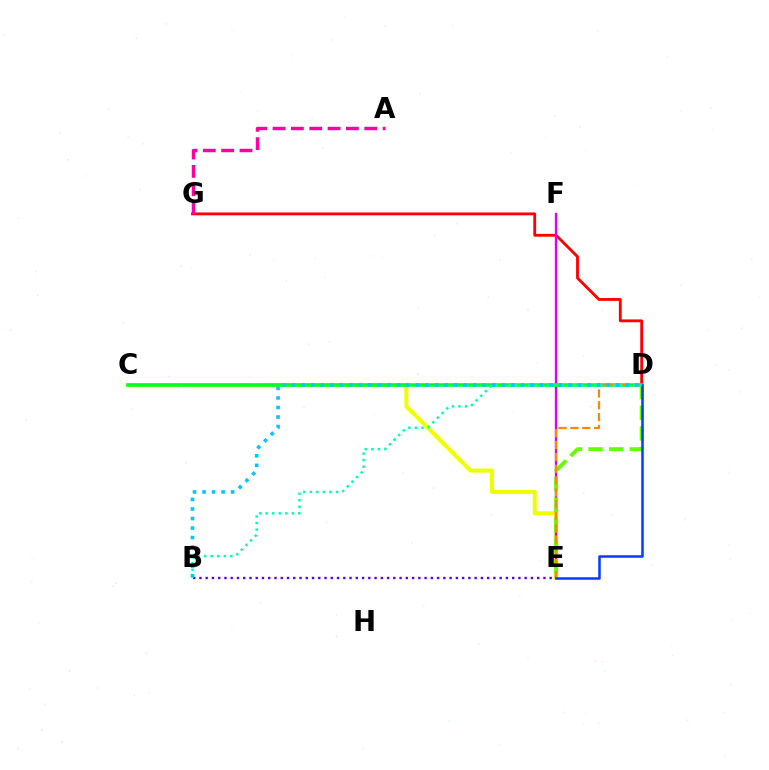{('C', 'E'): [{'color': '#eeff00', 'line_style': 'solid', 'thickness': 2.89}], ('D', 'G'): [{'color': '#ff0000', 'line_style': 'solid', 'thickness': 2.04}], ('E', 'F'): [{'color': '#d600ff', 'line_style': 'solid', 'thickness': 1.68}], ('C', 'D'): [{'color': '#00ff27', 'line_style': 'solid', 'thickness': 2.57}], ('D', 'E'): [{'color': '#66ff00', 'line_style': 'dashed', 'thickness': 2.8}, {'color': '#ff8800', 'line_style': 'dashed', 'thickness': 1.61}, {'color': '#003fff', 'line_style': 'solid', 'thickness': 1.81}], ('A', 'G'): [{'color': '#ff00a0', 'line_style': 'dashed', 'thickness': 2.49}], ('B', 'E'): [{'color': '#4f00ff', 'line_style': 'dotted', 'thickness': 1.7}], ('B', 'D'): [{'color': '#00ffaf', 'line_style': 'dotted', 'thickness': 1.78}, {'color': '#00c7ff', 'line_style': 'dotted', 'thickness': 2.59}]}